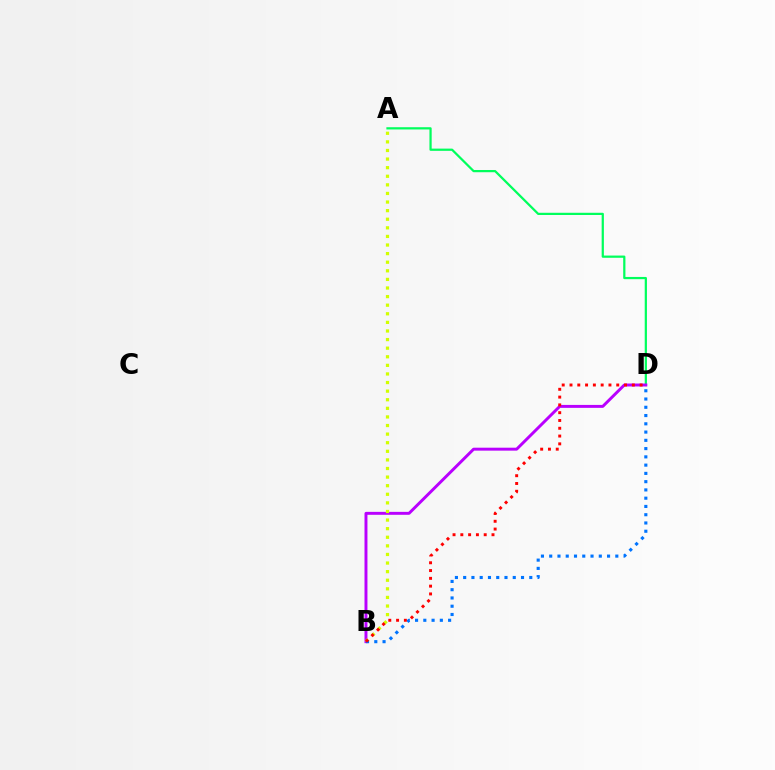{('A', 'D'): [{'color': '#00ff5c', 'line_style': 'solid', 'thickness': 1.61}], ('B', 'D'): [{'color': '#b900ff', 'line_style': 'solid', 'thickness': 2.12}, {'color': '#0074ff', 'line_style': 'dotted', 'thickness': 2.25}, {'color': '#ff0000', 'line_style': 'dotted', 'thickness': 2.12}], ('A', 'B'): [{'color': '#d1ff00', 'line_style': 'dotted', 'thickness': 2.34}]}